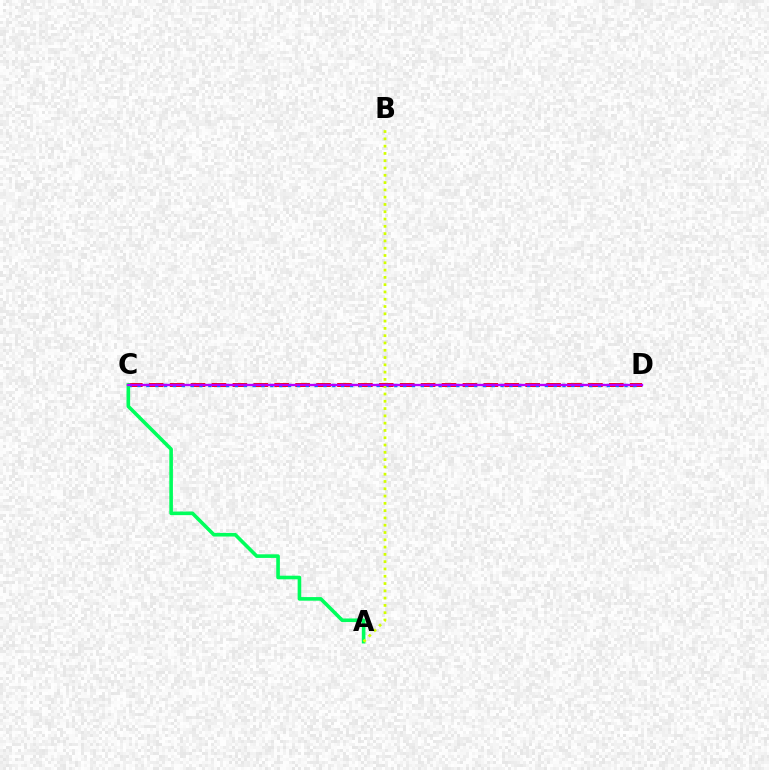{('C', 'D'): [{'color': '#ff0000', 'line_style': 'dashed', 'thickness': 2.84}, {'color': '#0074ff', 'line_style': 'dotted', 'thickness': 2.41}, {'color': '#b900ff', 'line_style': 'solid', 'thickness': 1.69}], ('A', 'C'): [{'color': '#00ff5c', 'line_style': 'solid', 'thickness': 2.6}], ('A', 'B'): [{'color': '#d1ff00', 'line_style': 'dotted', 'thickness': 1.98}]}